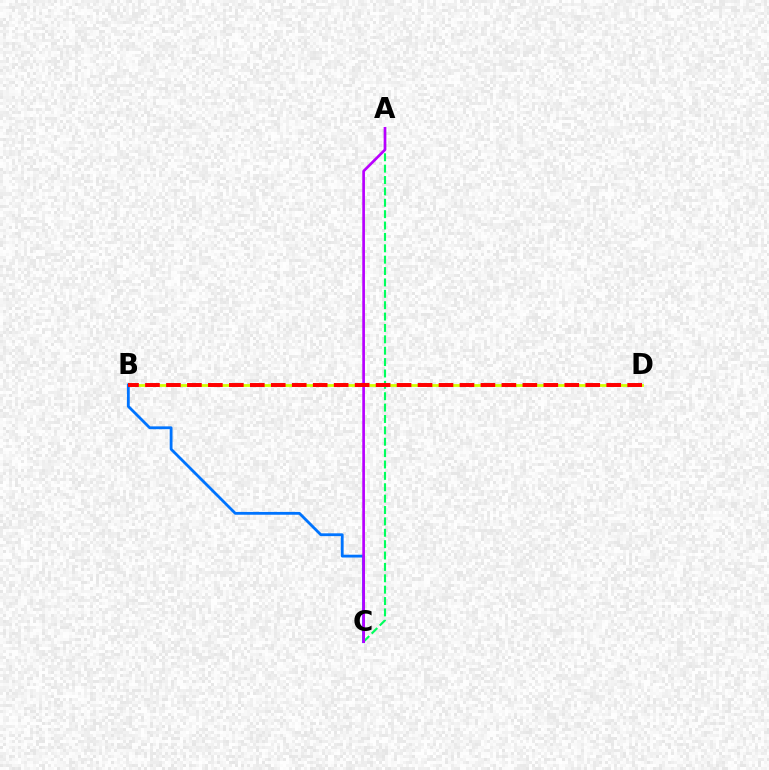{('B', 'D'): [{'color': '#d1ff00', 'line_style': 'solid', 'thickness': 2.01}, {'color': '#ff0000', 'line_style': 'dashed', 'thickness': 2.85}], ('B', 'C'): [{'color': '#0074ff', 'line_style': 'solid', 'thickness': 2.02}], ('A', 'C'): [{'color': '#00ff5c', 'line_style': 'dashed', 'thickness': 1.55}, {'color': '#b900ff', 'line_style': 'solid', 'thickness': 1.93}]}